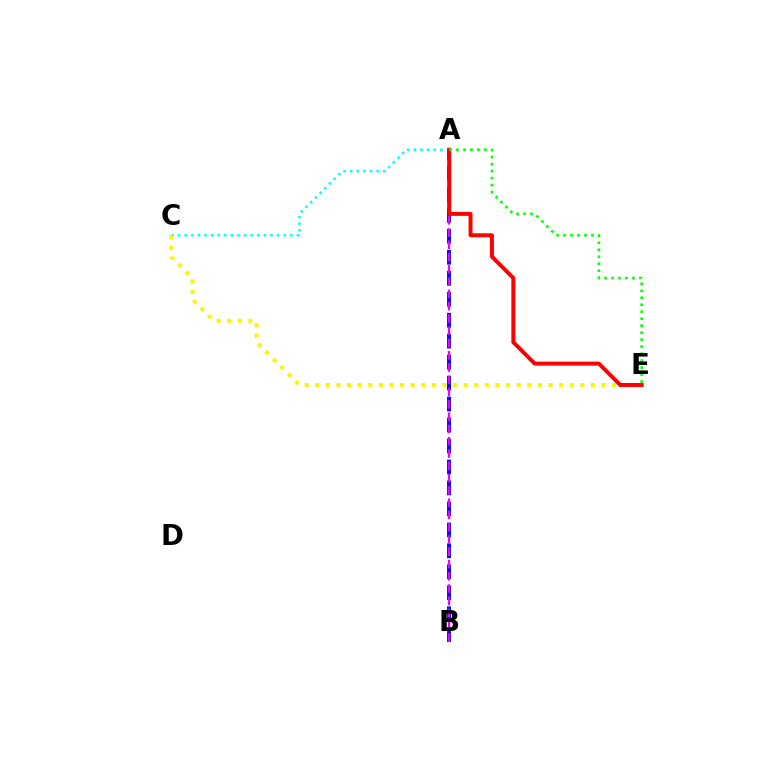{('A', 'B'): [{'color': '#0010ff', 'line_style': 'dashed', 'thickness': 2.85}, {'color': '#ee00ff', 'line_style': 'dashed', 'thickness': 1.67}], ('A', 'C'): [{'color': '#00fff6', 'line_style': 'dotted', 'thickness': 1.79}], ('C', 'E'): [{'color': '#fcf500', 'line_style': 'dotted', 'thickness': 2.88}], ('A', 'E'): [{'color': '#ff0000', 'line_style': 'solid', 'thickness': 2.85}, {'color': '#08ff00', 'line_style': 'dotted', 'thickness': 1.9}]}